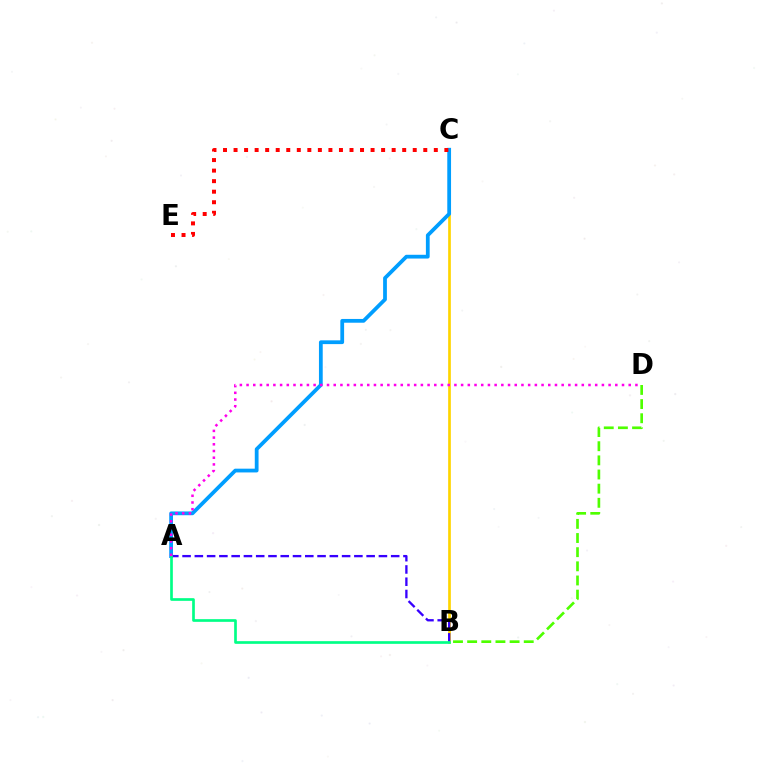{('B', 'C'): [{'color': '#ffd500', 'line_style': 'solid', 'thickness': 1.94}], ('A', 'C'): [{'color': '#009eff', 'line_style': 'solid', 'thickness': 2.71}], ('A', 'B'): [{'color': '#3700ff', 'line_style': 'dashed', 'thickness': 1.67}, {'color': '#00ff86', 'line_style': 'solid', 'thickness': 1.93}], ('C', 'E'): [{'color': '#ff0000', 'line_style': 'dotted', 'thickness': 2.86}], ('A', 'D'): [{'color': '#ff00ed', 'line_style': 'dotted', 'thickness': 1.82}], ('B', 'D'): [{'color': '#4fff00', 'line_style': 'dashed', 'thickness': 1.92}]}